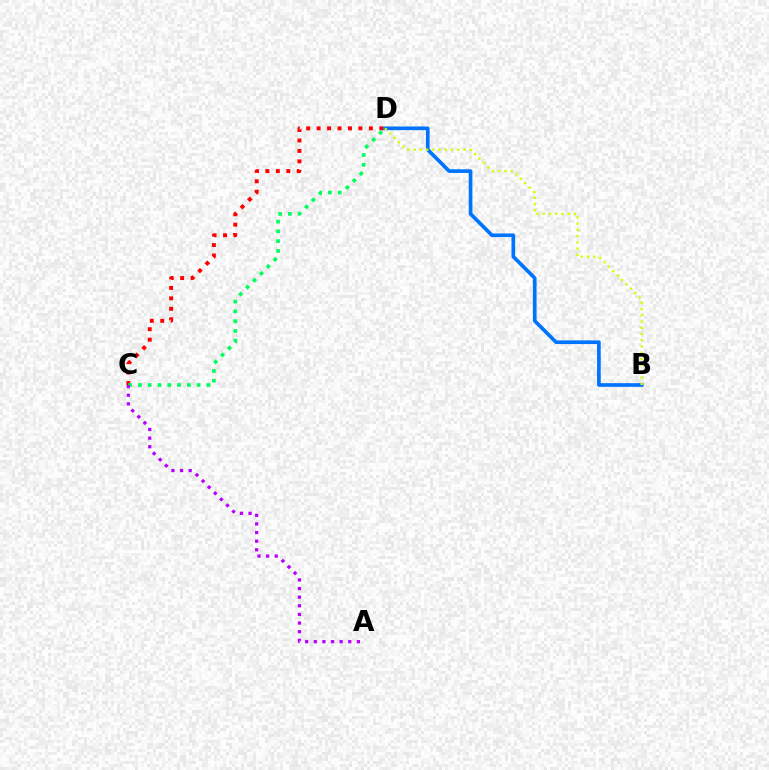{('C', 'D'): [{'color': '#ff0000', 'line_style': 'dotted', 'thickness': 2.84}, {'color': '#00ff5c', 'line_style': 'dotted', 'thickness': 2.66}], ('B', 'D'): [{'color': '#0074ff', 'line_style': 'solid', 'thickness': 2.64}, {'color': '#d1ff00', 'line_style': 'dotted', 'thickness': 1.69}], ('A', 'C'): [{'color': '#b900ff', 'line_style': 'dotted', 'thickness': 2.34}]}